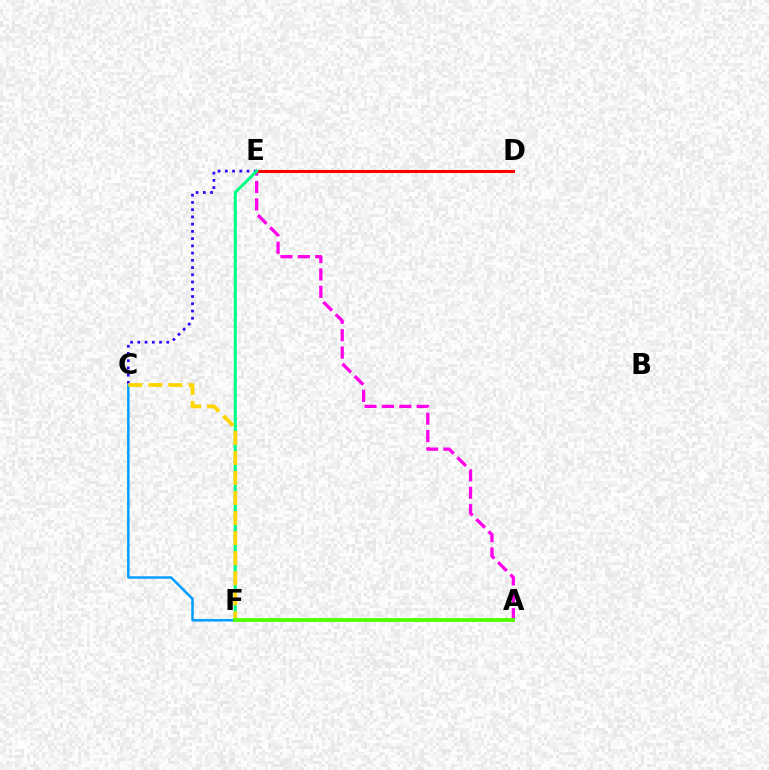{('C', 'E'): [{'color': '#3700ff', 'line_style': 'dotted', 'thickness': 1.97}], ('A', 'E'): [{'color': '#ff00ed', 'line_style': 'dashed', 'thickness': 2.36}], ('D', 'E'): [{'color': '#ff0000', 'line_style': 'solid', 'thickness': 2.18}], ('E', 'F'): [{'color': '#00ff86', 'line_style': 'solid', 'thickness': 2.2}], ('C', 'F'): [{'color': '#009eff', 'line_style': 'solid', 'thickness': 1.78}, {'color': '#ffd500', 'line_style': 'dashed', 'thickness': 2.72}], ('A', 'F'): [{'color': '#4fff00', 'line_style': 'solid', 'thickness': 2.73}]}